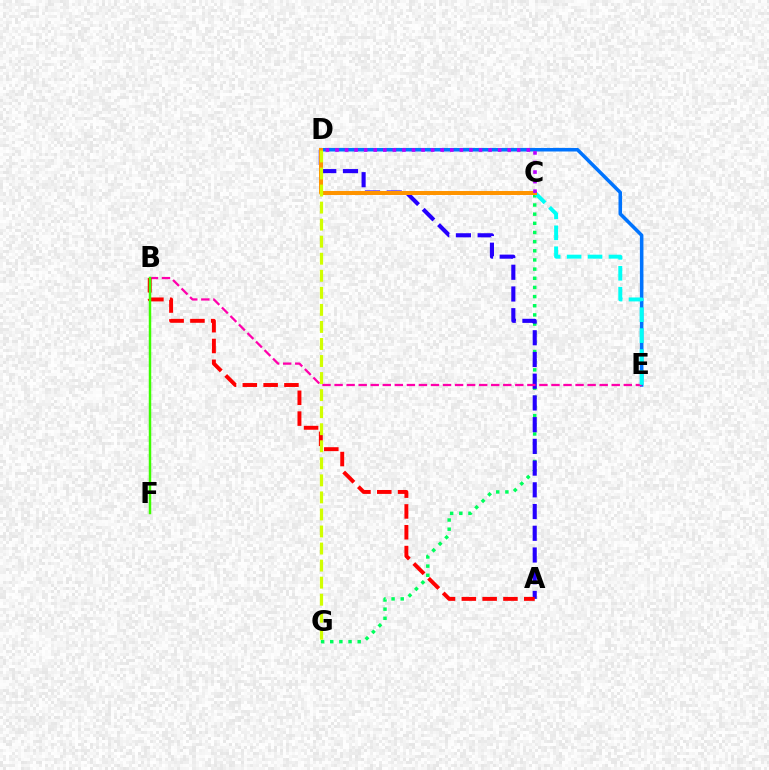{('D', 'E'): [{'color': '#0074ff', 'line_style': 'solid', 'thickness': 2.55}], ('C', 'G'): [{'color': '#00ff5c', 'line_style': 'dotted', 'thickness': 2.49}], ('A', 'D'): [{'color': '#2500ff', 'line_style': 'dashed', 'thickness': 2.95}], ('B', 'E'): [{'color': '#ff00ac', 'line_style': 'dashed', 'thickness': 1.64}], ('A', 'B'): [{'color': '#ff0000', 'line_style': 'dashed', 'thickness': 2.83}], ('C', 'E'): [{'color': '#00fff6', 'line_style': 'dashed', 'thickness': 2.84}], ('C', 'D'): [{'color': '#ff9400', 'line_style': 'solid', 'thickness': 2.87}, {'color': '#b900ff', 'line_style': 'dotted', 'thickness': 2.6}], ('D', 'G'): [{'color': '#d1ff00', 'line_style': 'dashed', 'thickness': 2.32}], ('B', 'F'): [{'color': '#3dff00', 'line_style': 'solid', 'thickness': 1.78}]}